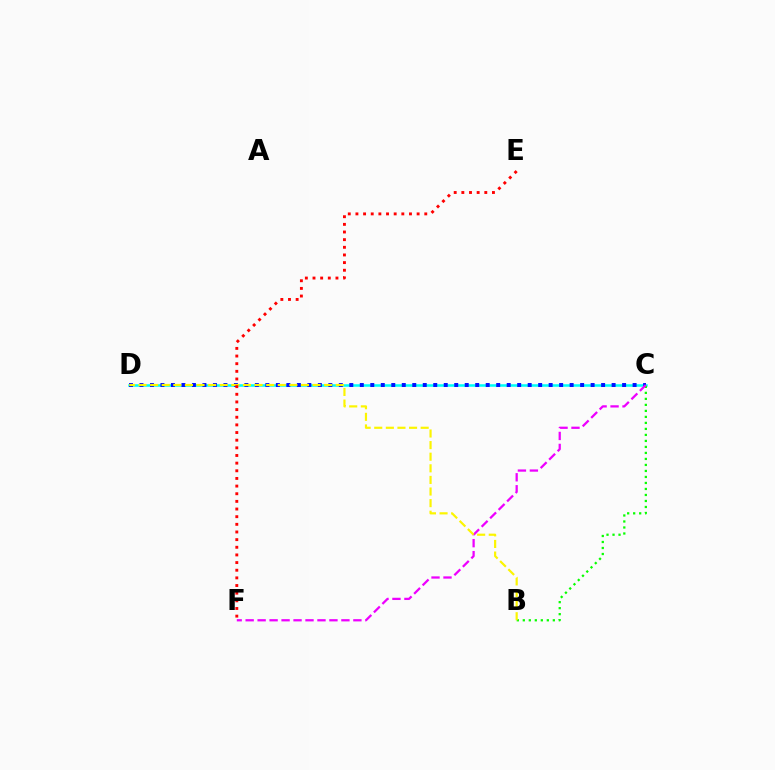{('C', 'D'): [{'color': '#00fff6', 'line_style': 'solid', 'thickness': 1.83}, {'color': '#0010ff', 'line_style': 'dotted', 'thickness': 2.85}], ('B', 'C'): [{'color': '#08ff00', 'line_style': 'dotted', 'thickness': 1.63}], ('C', 'F'): [{'color': '#ee00ff', 'line_style': 'dashed', 'thickness': 1.63}], ('B', 'D'): [{'color': '#fcf500', 'line_style': 'dashed', 'thickness': 1.58}], ('E', 'F'): [{'color': '#ff0000', 'line_style': 'dotted', 'thickness': 2.08}]}